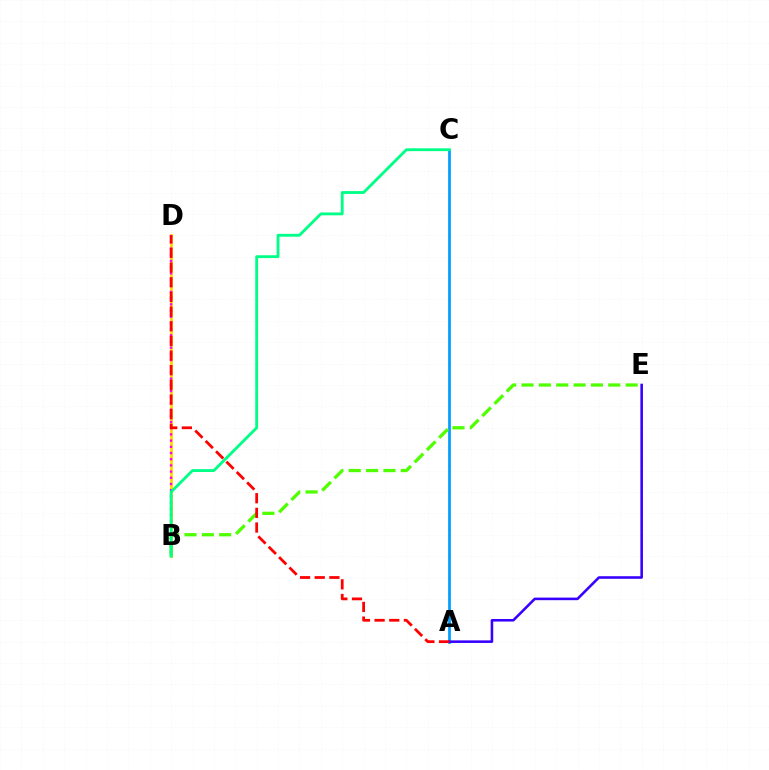{('B', 'D'): [{'color': '#ffd500', 'line_style': 'solid', 'thickness': 2.03}, {'color': '#ff00ed', 'line_style': 'dotted', 'thickness': 1.68}], ('A', 'C'): [{'color': '#009eff', 'line_style': 'solid', 'thickness': 1.97}], ('B', 'E'): [{'color': '#4fff00', 'line_style': 'dashed', 'thickness': 2.36}], ('A', 'E'): [{'color': '#3700ff', 'line_style': 'solid', 'thickness': 1.85}], ('B', 'C'): [{'color': '#00ff86', 'line_style': 'solid', 'thickness': 2.05}], ('A', 'D'): [{'color': '#ff0000', 'line_style': 'dashed', 'thickness': 1.99}]}